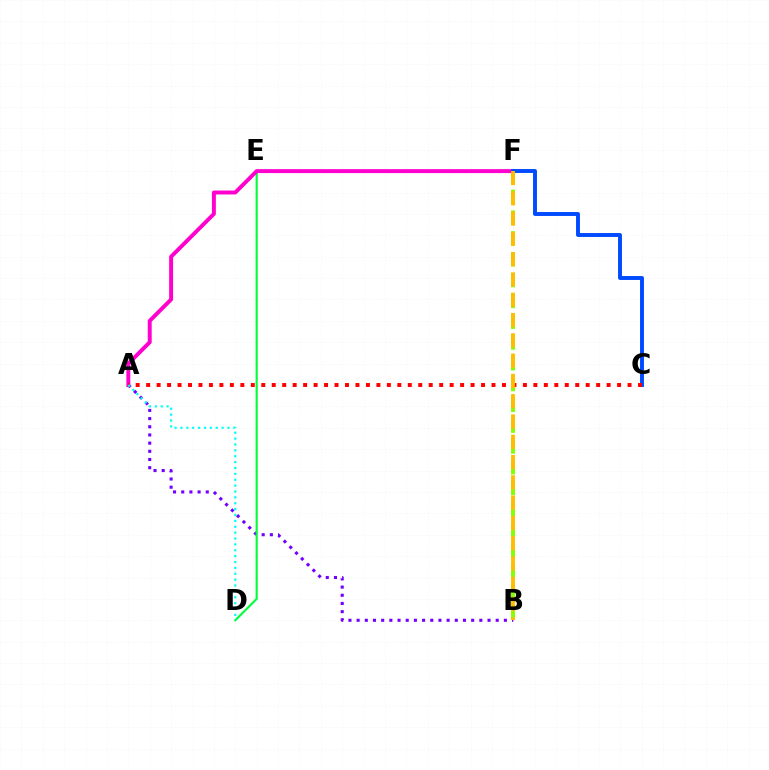{('A', 'B'): [{'color': '#7200ff', 'line_style': 'dotted', 'thickness': 2.22}], ('D', 'E'): [{'color': '#00ff39', 'line_style': 'solid', 'thickness': 1.55}], ('A', 'F'): [{'color': '#ff00cf', 'line_style': 'solid', 'thickness': 2.83}], ('B', 'F'): [{'color': '#84ff00', 'line_style': 'dashed', 'thickness': 2.82}, {'color': '#ffbd00', 'line_style': 'dashed', 'thickness': 2.76}], ('C', 'F'): [{'color': '#004bff', 'line_style': 'solid', 'thickness': 2.82}], ('A', 'C'): [{'color': '#ff0000', 'line_style': 'dotted', 'thickness': 2.84}], ('A', 'D'): [{'color': '#00fff6', 'line_style': 'dotted', 'thickness': 1.6}]}